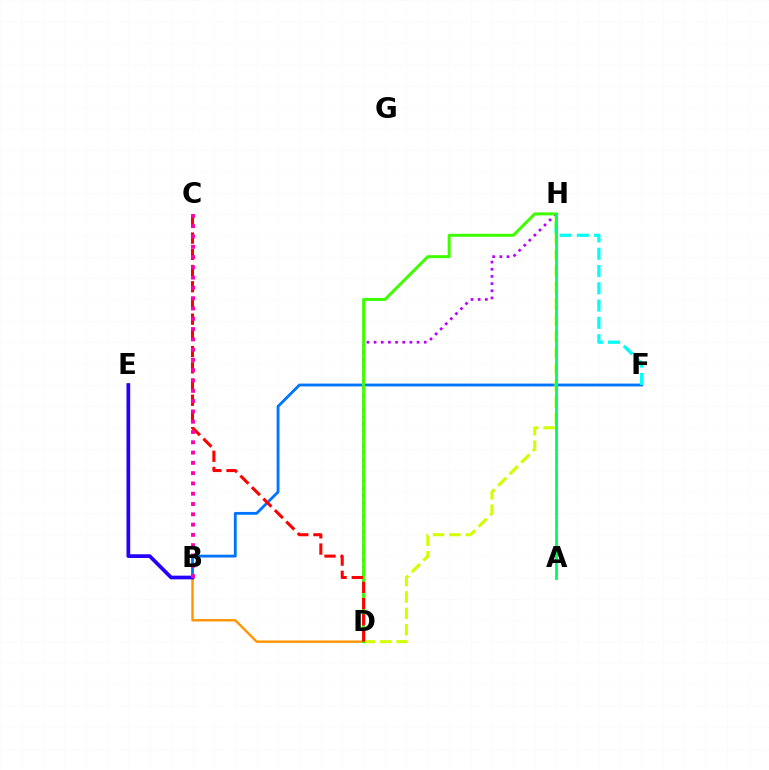{('B', 'F'): [{'color': '#0074ff', 'line_style': 'solid', 'thickness': 2.03}], ('F', 'H'): [{'color': '#00fff6', 'line_style': 'dashed', 'thickness': 2.35}], ('D', 'H'): [{'color': '#d1ff00', 'line_style': 'dashed', 'thickness': 2.22}, {'color': '#b900ff', 'line_style': 'dotted', 'thickness': 1.95}, {'color': '#3dff00', 'line_style': 'solid', 'thickness': 2.15}], ('B', 'D'): [{'color': '#ff9400', 'line_style': 'solid', 'thickness': 1.72}], ('B', 'E'): [{'color': '#2500ff', 'line_style': 'solid', 'thickness': 2.67}], ('C', 'D'): [{'color': '#ff0000', 'line_style': 'dashed', 'thickness': 2.2}], ('B', 'C'): [{'color': '#ff00ac', 'line_style': 'dotted', 'thickness': 2.8}], ('A', 'H'): [{'color': '#00ff5c', 'line_style': 'solid', 'thickness': 2.05}]}